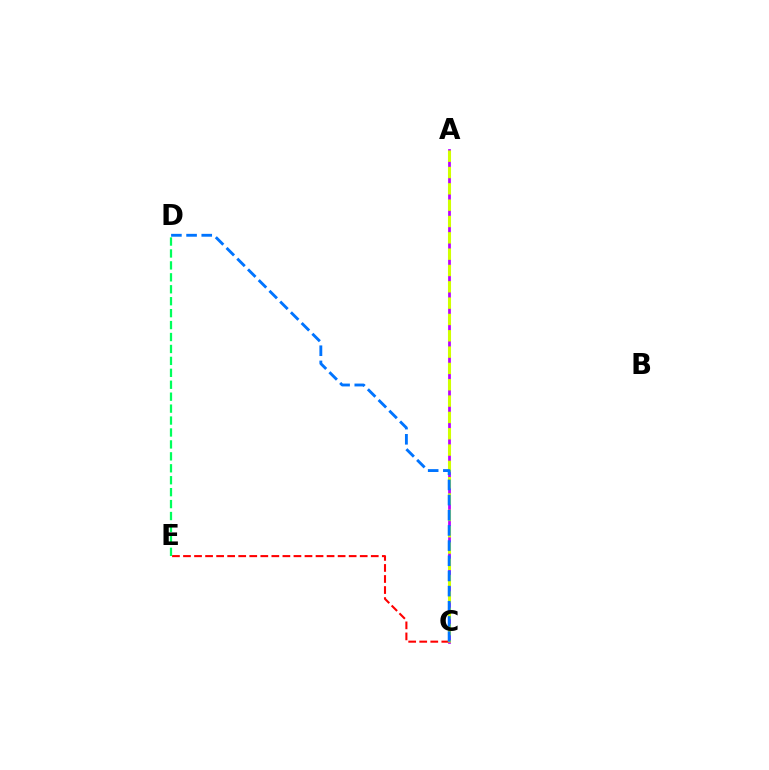{('A', 'C'): [{'color': '#b900ff', 'line_style': 'solid', 'thickness': 1.98}, {'color': '#d1ff00', 'line_style': 'dashed', 'thickness': 2.22}], ('C', 'E'): [{'color': '#ff0000', 'line_style': 'dashed', 'thickness': 1.5}], ('C', 'D'): [{'color': '#0074ff', 'line_style': 'dashed', 'thickness': 2.06}], ('D', 'E'): [{'color': '#00ff5c', 'line_style': 'dashed', 'thickness': 1.62}]}